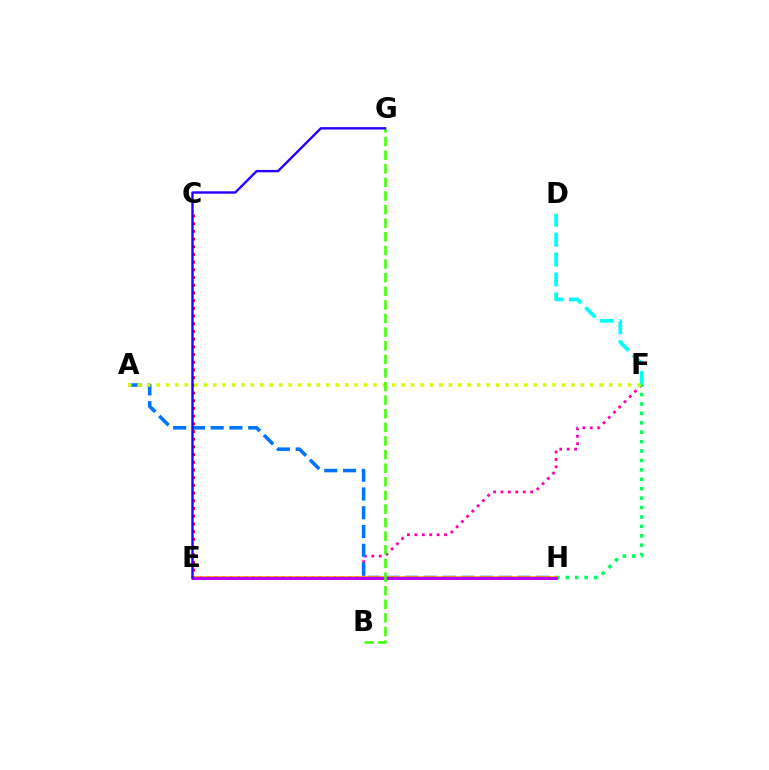{('E', 'F'): [{'color': '#ff00ac', 'line_style': 'dotted', 'thickness': 2.01}], ('D', 'F'): [{'color': '#00fff6', 'line_style': 'dashed', 'thickness': 2.7}], ('F', 'H'): [{'color': '#00ff5c', 'line_style': 'dotted', 'thickness': 2.56}], ('C', 'E'): [{'color': '#ff0000', 'line_style': 'dotted', 'thickness': 2.09}], ('A', 'H'): [{'color': '#0074ff', 'line_style': 'dashed', 'thickness': 2.55}], ('E', 'H'): [{'color': '#ff9400', 'line_style': 'solid', 'thickness': 2.64}, {'color': '#b900ff', 'line_style': 'solid', 'thickness': 2.16}], ('A', 'F'): [{'color': '#d1ff00', 'line_style': 'dotted', 'thickness': 2.56}], ('B', 'G'): [{'color': '#3dff00', 'line_style': 'dashed', 'thickness': 1.85}], ('E', 'G'): [{'color': '#2500ff', 'line_style': 'solid', 'thickness': 1.73}]}